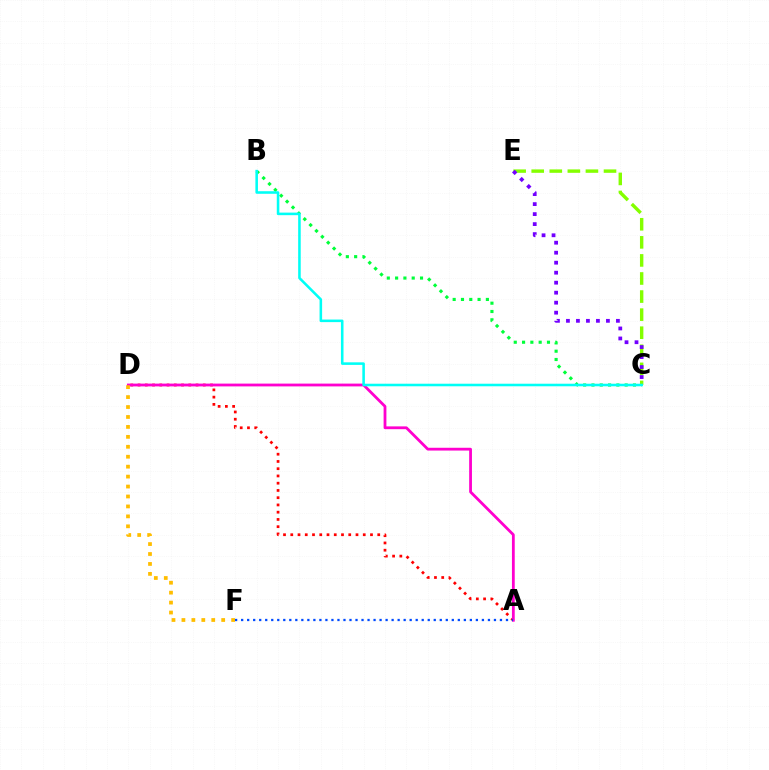{('B', 'C'): [{'color': '#00ff39', 'line_style': 'dotted', 'thickness': 2.26}, {'color': '#00fff6', 'line_style': 'solid', 'thickness': 1.85}], ('C', 'E'): [{'color': '#84ff00', 'line_style': 'dashed', 'thickness': 2.46}, {'color': '#7200ff', 'line_style': 'dotted', 'thickness': 2.72}], ('A', 'D'): [{'color': '#ff0000', 'line_style': 'dotted', 'thickness': 1.97}, {'color': '#ff00cf', 'line_style': 'solid', 'thickness': 2.01}], ('D', 'F'): [{'color': '#ffbd00', 'line_style': 'dotted', 'thickness': 2.7}], ('A', 'F'): [{'color': '#004bff', 'line_style': 'dotted', 'thickness': 1.64}]}